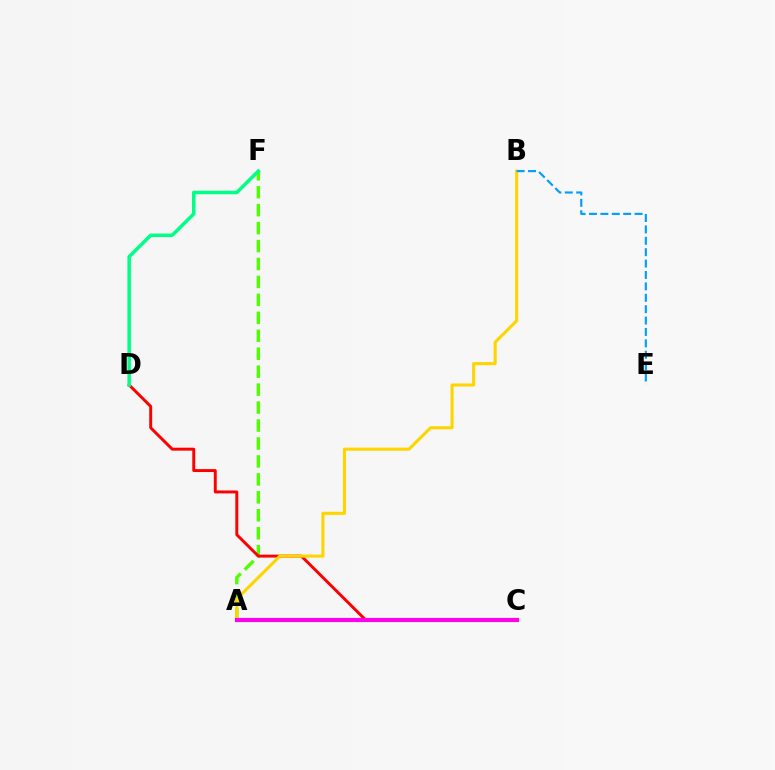{('A', 'F'): [{'color': '#4fff00', 'line_style': 'dashed', 'thickness': 2.44}], ('C', 'D'): [{'color': '#ff0000', 'line_style': 'solid', 'thickness': 2.11}], ('A', 'B'): [{'color': '#ffd500', 'line_style': 'solid', 'thickness': 2.22}], ('A', 'C'): [{'color': '#3700ff', 'line_style': 'solid', 'thickness': 1.65}, {'color': '#ff00ed', 'line_style': 'solid', 'thickness': 2.98}], ('D', 'F'): [{'color': '#00ff86', 'line_style': 'solid', 'thickness': 2.53}], ('B', 'E'): [{'color': '#009eff', 'line_style': 'dashed', 'thickness': 1.55}]}